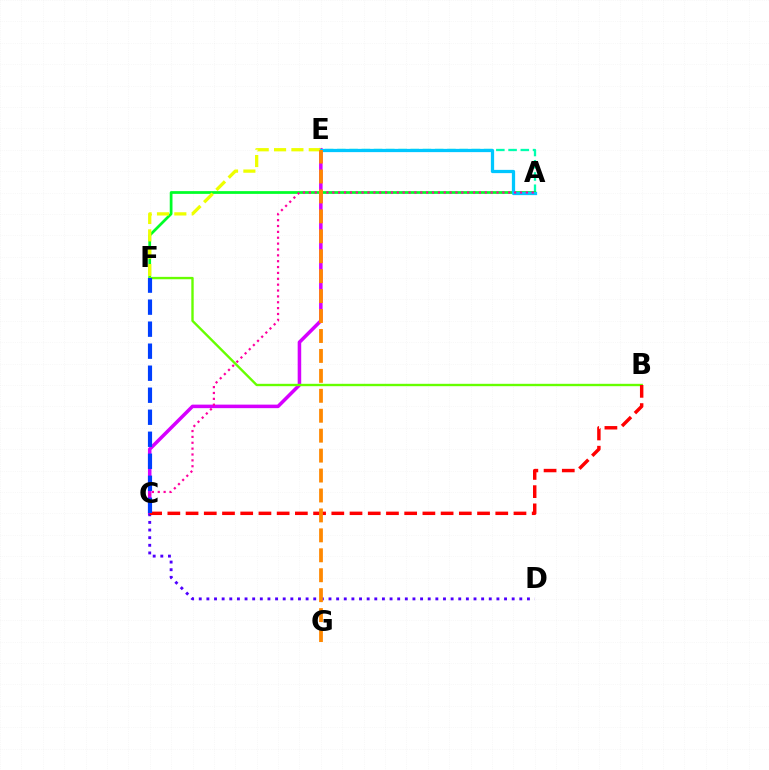{('A', 'E'): [{'color': '#00ffaf', 'line_style': 'dashed', 'thickness': 1.66}, {'color': '#00c7ff', 'line_style': 'solid', 'thickness': 2.34}], ('A', 'F'): [{'color': '#00ff27', 'line_style': 'solid', 'thickness': 1.98}], ('C', 'E'): [{'color': '#d600ff', 'line_style': 'solid', 'thickness': 2.55}], ('B', 'F'): [{'color': '#66ff00', 'line_style': 'solid', 'thickness': 1.71}], ('C', 'D'): [{'color': '#4f00ff', 'line_style': 'dotted', 'thickness': 2.07}], ('E', 'F'): [{'color': '#eeff00', 'line_style': 'dashed', 'thickness': 2.36}], ('A', 'C'): [{'color': '#ff00a0', 'line_style': 'dotted', 'thickness': 1.59}], ('B', 'C'): [{'color': '#ff0000', 'line_style': 'dashed', 'thickness': 2.47}], ('C', 'F'): [{'color': '#003fff', 'line_style': 'dashed', 'thickness': 2.99}], ('E', 'G'): [{'color': '#ff8800', 'line_style': 'dashed', 'thickness': 2.71}]}